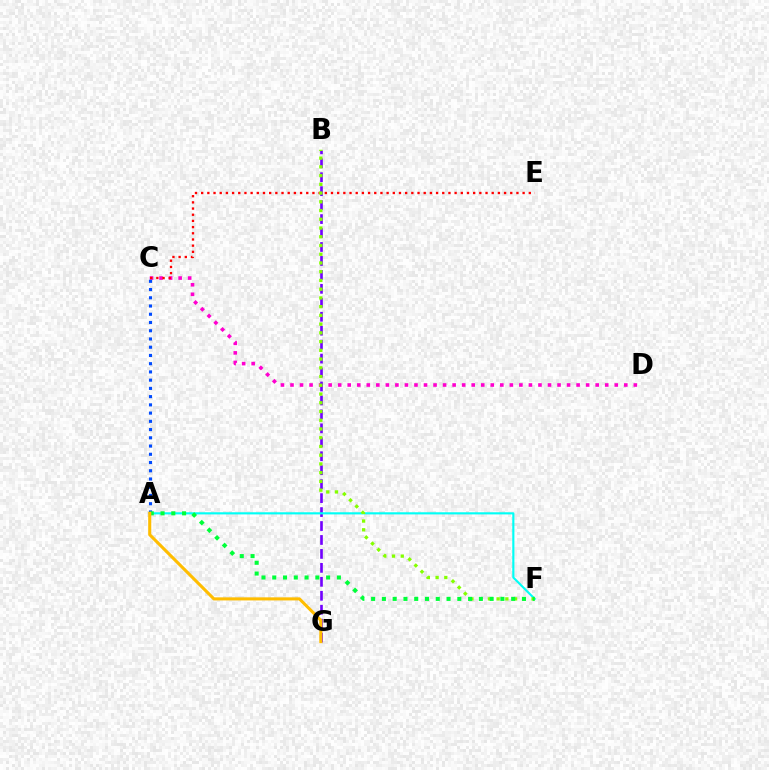{('C', 'D'): [{'color': '#ff00cf', 'line_style': 'dotted', 'thickness': 2.59}], ('C', 'E'): [{'color': '#ff0000', 'line_style': 'dotted', 'thickness': 1.68}], ('B', 'G'): [{'color': '#7200ff', 'line_style': 'dashed', 'thickness': 1.9}], ('A', 'C'): [{'color': '#004bff', 'line_style': 'dotted', 'thickness': 2.24}], ('A', 'F'): [{'color': '#00fff6', 'line_style': 'solid', 'thickness': 1.54}, {'color': '#00ff39', 'line_style': 'dotted', 'thickness': 2.93}], ('B', 'F'): [{'color': '#84ff00', 'line_style': 'dotted', 'thickness': 2.37}], ('A', 'G'): [{'color': '#ffbd00', 'line_style': 'solid', 'thickness': 2.22}]}